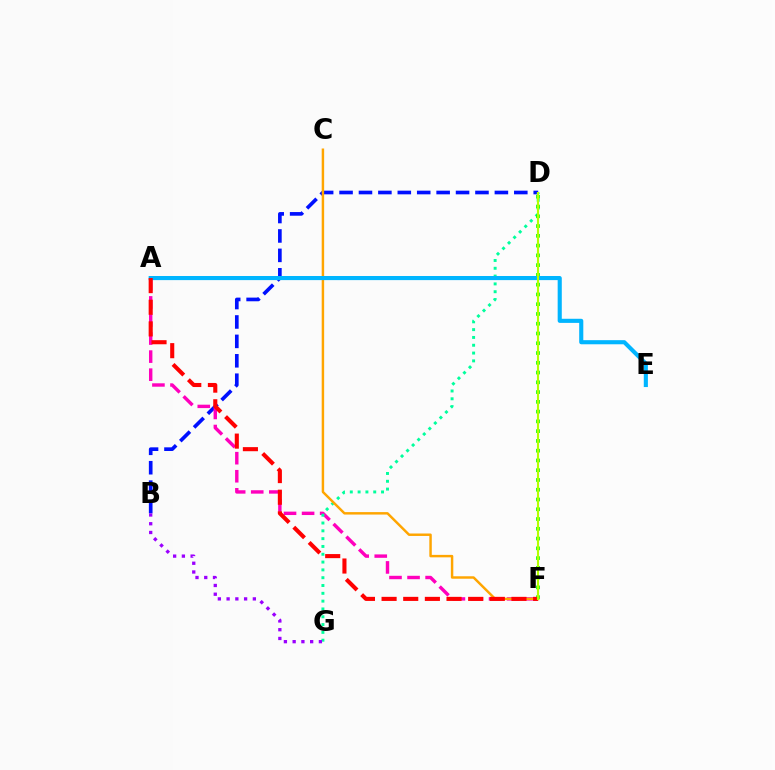{('B', 'D'): [{'color': '#0010ff', 'line_style': 'dashed', 'thickness': 2.64}], ('A', 'F'): [{'color': '#ff00bd', 'line_style': 'dashed', 'thickness': 2.45}, {'color': '#ff0000', 'line_style': 'dashed', 'thickness': 2.94}], ('D', 'G'): [{'color': '#00ff9d', 'line_style': 'dotted', 'thickness': 2.12}], ('D', 'F'): [{'color': '#08ff00', 'line_style': 'dotted', 'thickness': 2.65}, {'color': '#b3ff00', 'line_style': 'solid', 'thickness': 1.51}], ('C', 'F'): [{'color': '#ffa500', 'line_style': 'solid', 'thickness': 1.77}], ('A', 'E'): [{'color': '#00b5ff', 'line_style': 'solid', 'thickness': 2.96}], ('B', 'G'): [{'color': '#9b00ff', 'line_style': 'dotted', 'thickness': 2.38}]}